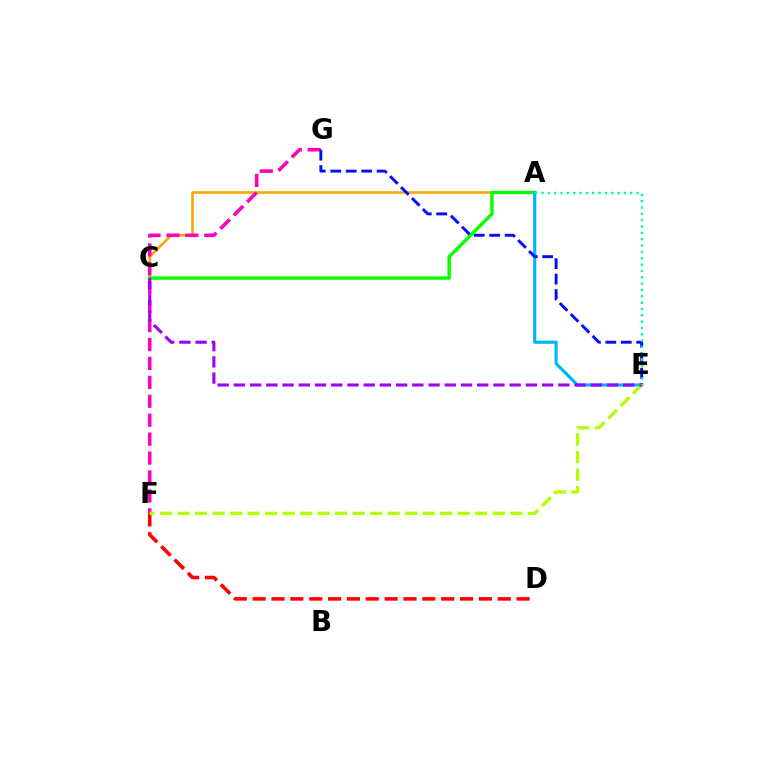{('A', 'C'): [{'color': '#ffa500', 'line_style': 'solid', 'thickness': 1.85}, {'color': '#08ff00', 'line_style': 'solid', 'thickness': 2.45}], ('F', 'G'): [{'color': '#ff00bd', 'line_style': 'dashed', 'thickness': 2.57}], ('A', 'E'): [{'color': '#00b5ff', 'line_style': 'solid', 'thickness': 2.25}, {'color': '#00ff9d', 'line_style': 'dotted', 'thickness': 1.72}], ('D', 'F'): [{'color': '#ff0000', 'line_style': 'dashed', 'thickness': 2.56}], ('E', 'F'): [{'color': '#b3ff00', 'line_style': 'dashed', 'thickness': 2.38}], ('E', 'G'): [{'color': '#0010ff', 'line_style': 'dashed', 'thickness': 2.1}], ('C', 'E'): [{'color': '#9b00ff', 'line_style': 'dashed', 'thickness': 2.2}]}